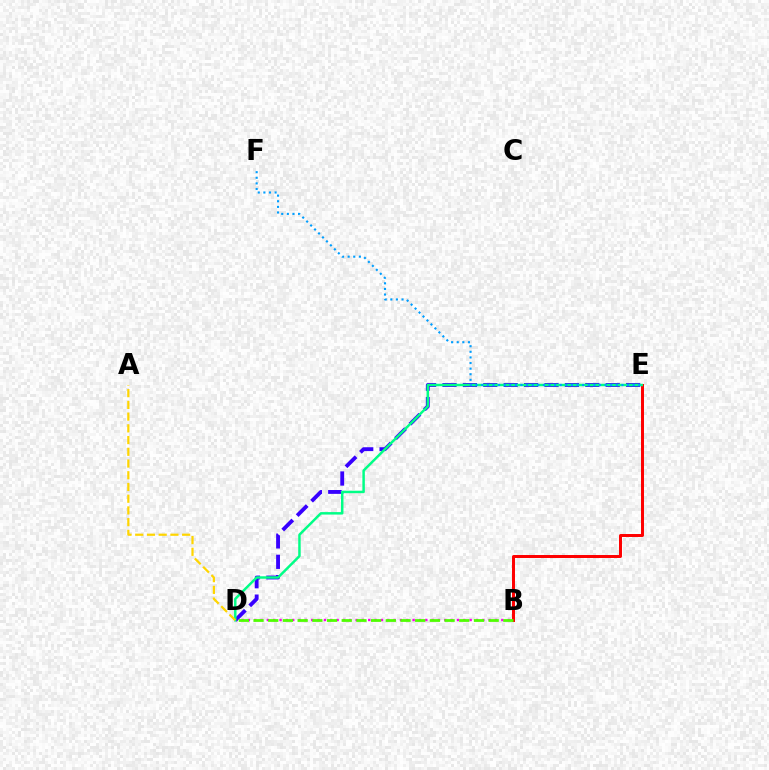{('B', 'E'): [{'color': '#ff0000', 'line_style': 'solid', 'thickness': 2.14}], ('B', 'D'): [{'color': '#ff00ed', 'line_style': 'dotted', 'thickness': 1.72}, {'color': '#4fff00', 'line_style': 'dashed', 'thickness': 2.0}], ('D', 'E'): [{'color': '#3700ff', 'line_style': 'dashed', 'thickness': 2.77}, {'color': '#00ff86', 'line_style': 'solid', 'thickness': 1.78}], ('E', 'F'): [{'color': '#009eff', 'line_style': 'dotted', 'thickness': 1.52}], ('A', 'D'): [{'color': '#ffd500', 'line_style': 'dashed', 'thickness': 1.59}]}